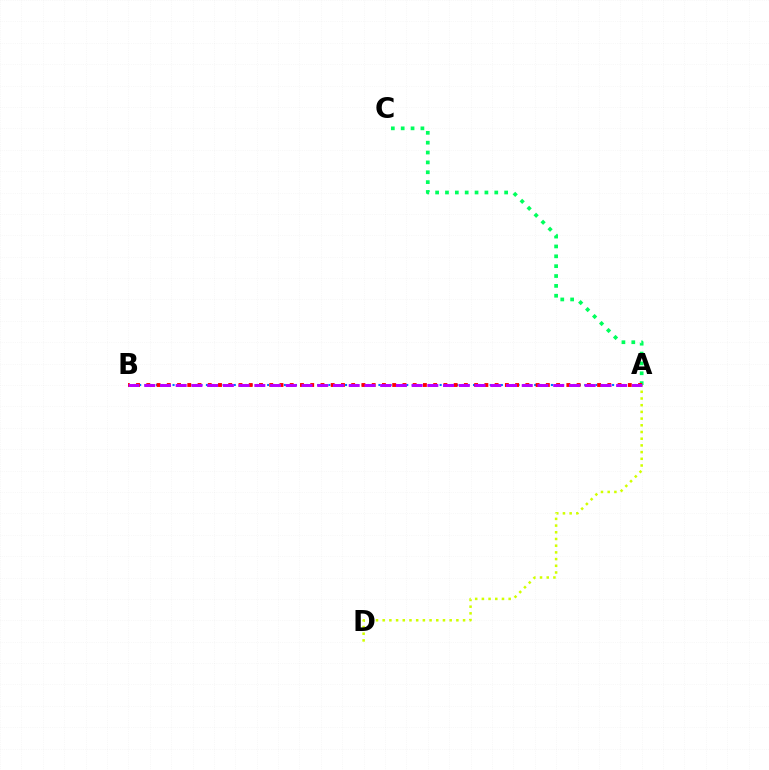{('A', 'D'): [{'color': '#d1ff00', 'line_style': 'dotted', 'thickness': 1.82}], ('A', 'C'): [{'color': '#00ff5c', 'line_style': 'dotted', 'thickness': 2.68}], ('A', 'B'): [{'color': '#0074ff', 'line_style': 'dotted', 'thickness': 1.51}, {'color': '#ff0000', 'line_style': 'dotted', 'thickness': 2.78}, {'color': '#b900ff', 'line_style': 'dashed', 'thickness': 2.14}]}